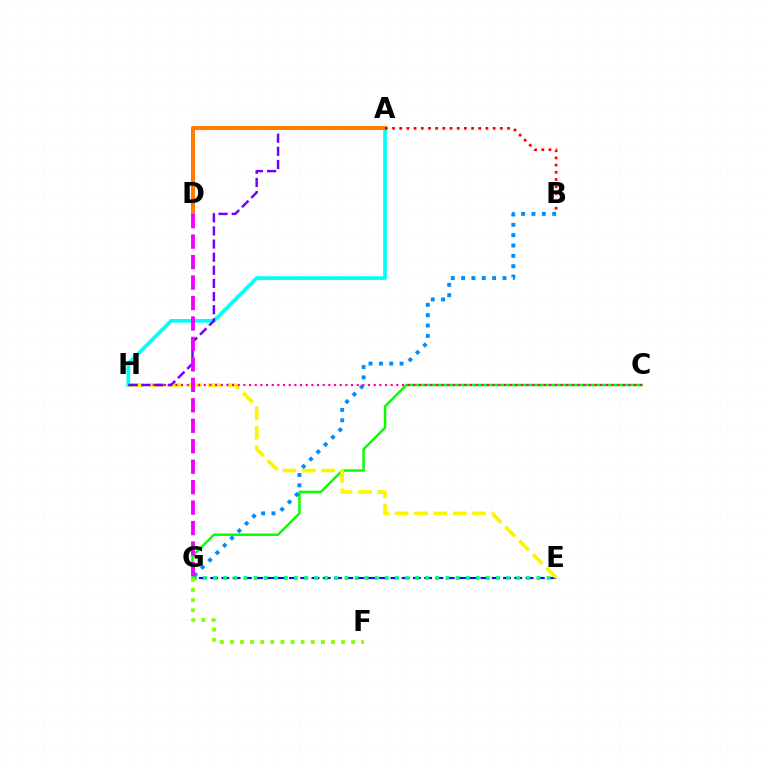{('C', 'G'): [{'color': '#08ff00', 'line_style': 'solid', 'thickness': 1.78}], ('E', 'G'): [{'color': '#0010ff', 'line_style': 'dashed', 'thickness': 1.53}, {'color': '#00ff74', 'line_style': 'dotted', 'thickness': 2.74}], ('A', 'H'): [{'color': '#00fff6', 'line_style': 'solid', 'thickness': 2.67}, {'color': '#7200ff', 'line_style': 'dashed', 'thickness': 1.78}], ('E', 'H'): [{'color': '#fcf500', 'line_style': 'dashed', 'thickness': 2.63}], ('B', 'G'): [{'color': '#008cff', 'line_style': 'dotted', 'thickness': 2.81}], ('C', 'H'): [{'color': '#ff0094', 'line_style': 'dotted', 'thickness': 1.54}], ('A', 'D'): [{'color': '#ff7c00', 'line_style': 'solid', 'thickness': 2.92}], ('D', 'G'): [{'color': '#ee00ff', 'line_style': 'dashed', 'thickness': 2.78}], ('A', 'B'): [{'color': '#ff0000', 'line_style': 'dotted', 'thickness': 1.95}], ('F', 'G'): [{'color': '#84ff00', 'line_style': 'dotted', 'thickness': 2.74}]}